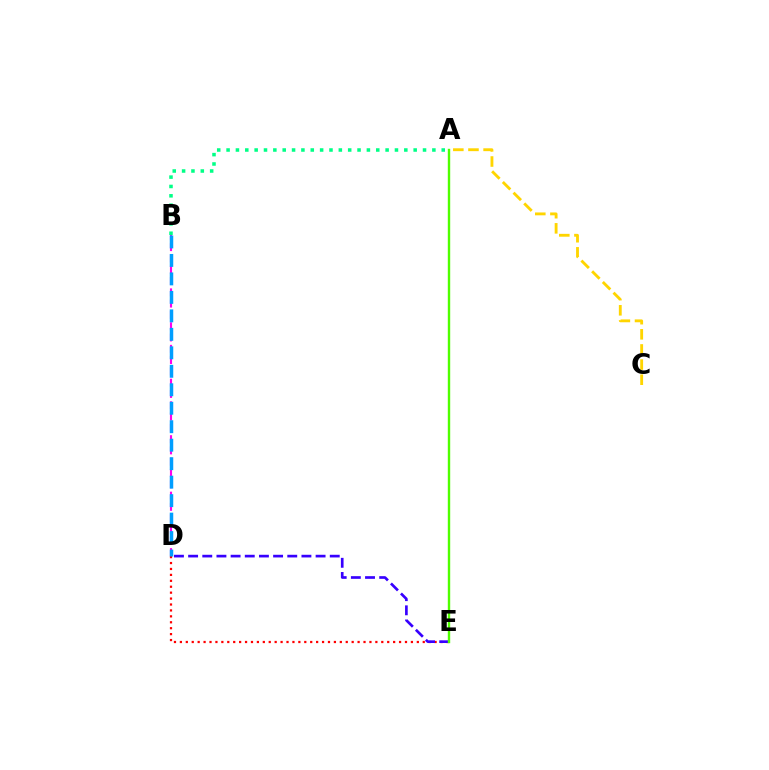{('B', 'D'): [{'color': '#ff00ed', 'line_style': 'dashed', 'thickness': 1.53}, {'color': '#009eff', 'line_style': 'dashed', 'thickness': 2.51}], ('A', 'C'): [{'color': '#ffd500', 'line_style': 'dashed', 'thickness': 2.06}], ('D', 'E'): [{'color': '#ff0000', 'line_style': 'dotted', 'thickness': 1.61}, {'color': '#3700ff', 'line_style': 'dashed', 'thickness': 1.92}], ('A', 'E'): [{'color': '#4fff00', 'line_style': 'solid', 'thickness': 1.73}], ('A', 'B'): [{'color': '#00ff86', 'line_style': 'dotted', 'thickness': 2.54}]}